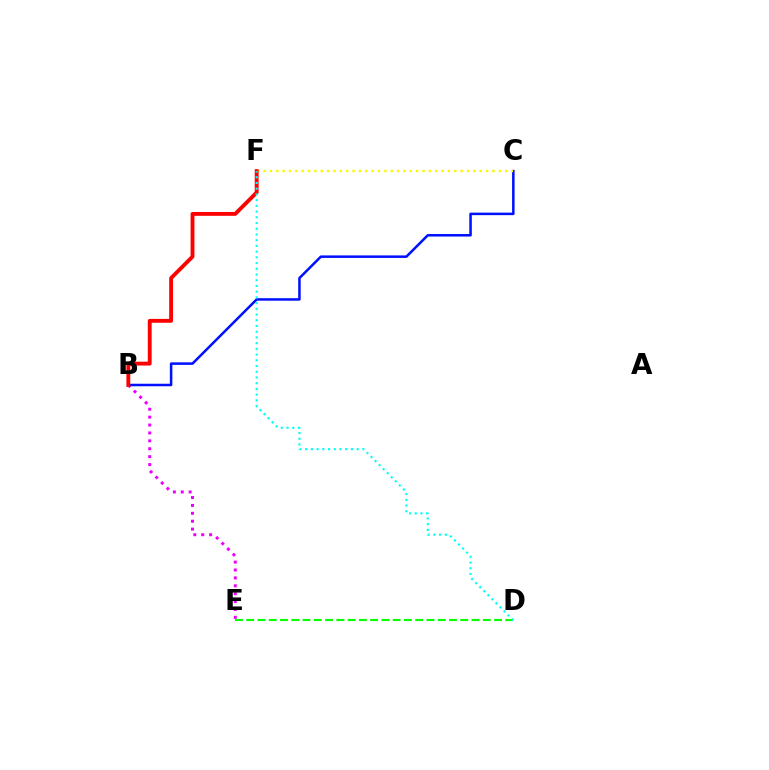{('B', 'E'): [{'color': '#ee00ff', 'line_style': 'dotted', 'thickness': 2.15}], ('B', 'C'): [{'color': '#0010ff', 'line_style': 'solid', 'thickness': 1.81}], ('C', 'F'): [{'color': '#fcf500', 'line_style': 'dotted', 'thickness': 1.73}], ('D', 'E'): [{'color': '#08ff00', 'line_style': 'dashed', 'thickness': 1.53}], ('B', 'F'): [{'color': '#ff0000', 'line_style': 'solid', 'thickness': 2.78}], ('D', 'F'): [{'color': '#00fff6', 'line_style': 'dotted', 'thickness': 1.55}]}